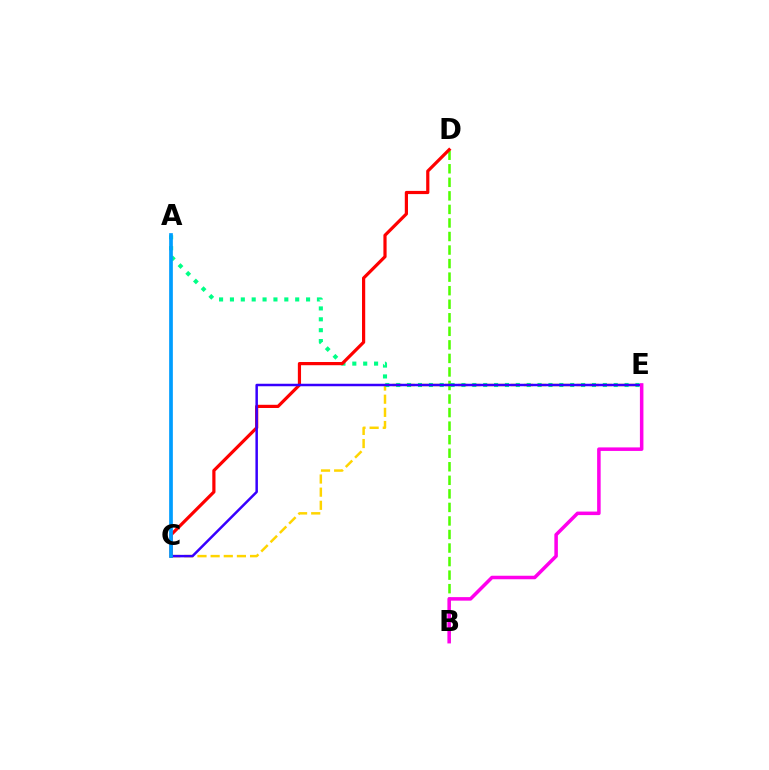{('C', 'E'): [{'color': '#ffd500', 'line_style': 'dashed', 'thickness': 1.79}, {'color': '#3700ff', 'line_style': 'solid', 'thickness': 1.79}], ('A', 'E'): [{'color': '#00ff86', 'line_style': 'dotted', 'thickness': 2.96}], ('B', 'D'): [{'color': '#4fff00', 'line_style': 'dashed', 'thickness': 1.84}], ('C', 'D'): [{'color': '#ff0000', 'line_style': 'solid', 'thickness': 2.3}], ('A', 'C'): [{'color': '#009eff', 'line_style': 'solid', 'thickness': 2.67}], ('B', 'E'): [{'color': '#ff00ed', 'line_style': 'solid', 'thickness': 2.54}]}